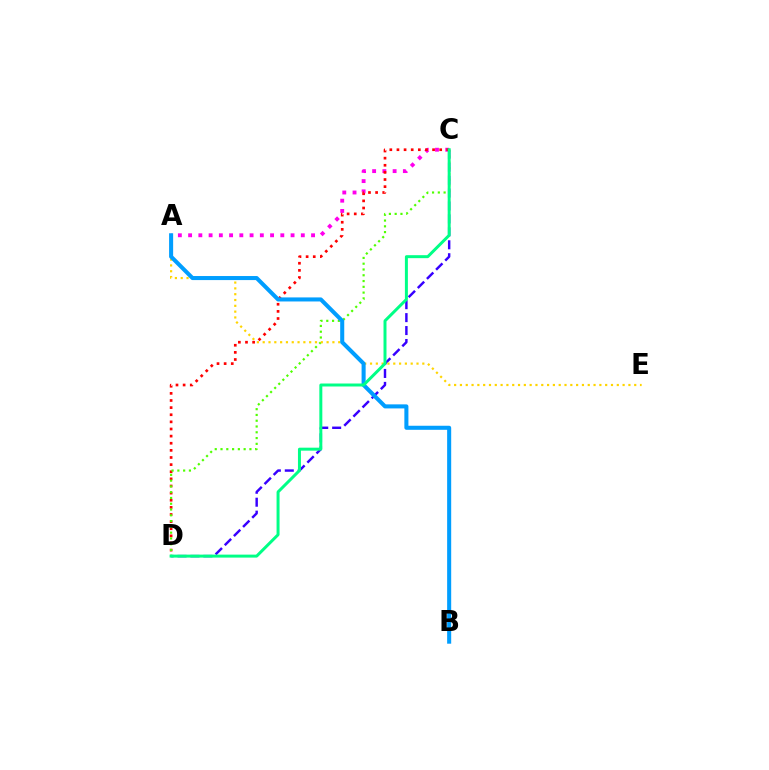{('C', 'D'): [{'color': '#3700ff', 'line_style': 'dashed', 'thickness': 1.76}, {'color': '#ff0000', 'line_style': 'dotted', 'thickness': 1.94}, {'color': '#4fff00', 'line_style': 'dotted', 'thickness': 1.57}, {'color': '#00ff86', 'line_style': 'solid', 'thickness': 2.14}], ('A', 'C'): [{'color': '#ff00ed', 'line_style': 'dotted', 'thickness': 2.78}], ('A', 'E'): [{'color': '#ffd500', 'line_style': 'dotted', 'thickness': 1.58}], ('A', 'B'): [{'color': '#009eff', 'line_style': 'solid', 'thickness': 2.92}]}